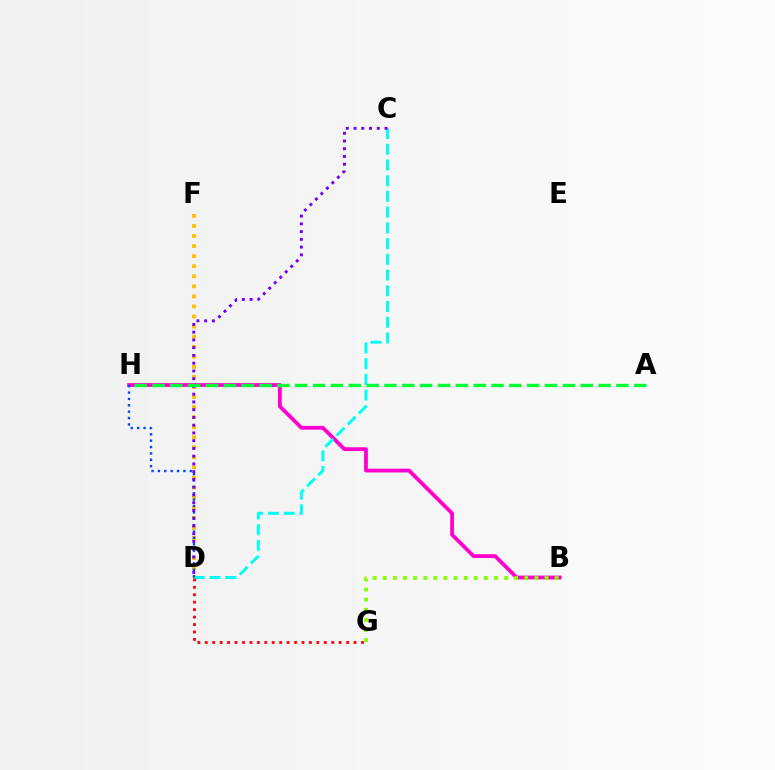{('B', 'H'): [{'color': '#ff00cf', 'line_style': 'solid', 'thickness': 2.73}], ('D', 'F'): [{'color': '#ffbd00', 'line_style': 'dotted', 'thickness': 2.73}], ('C', 'D'): [{'color': '#00fff6', 'line_style': 'dashed', 'thickness': 2.14}, {'color': '#7200ff', 'line_style': 'dotted', 'thickness': 2.11}], ('D', 'G'): [{'color': '#ff0000', 'line_style': 'dotted', 'thickness': 2.02}], ('D', 'H'): [{'color': '#004bff', 'line_style': 'dotted', 'thickness': 1.73}], ('B', 'G'): [{'color': '#84ff00', 'line_style': 'dotted', 'thickness': 2.75}], ('A', 'H'): [{'color': '#00ff39', 'line_style': 'dashed', 'thickness': 2.42}]}